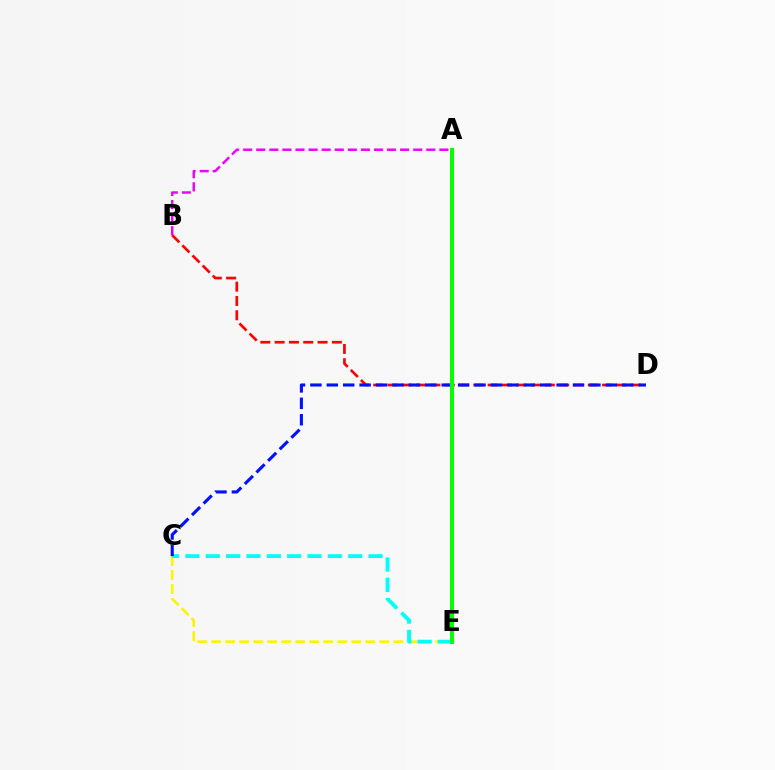{('A', 'B'): [{'color': '#ee00ff', 'line_style': 'dashed', 'thickness': 1.78}], ('B', 'D'): [{'color': '#ff0000', 'line_style': 'dashed', 'thickness': 1.94}], ('C', 'E'): [{'color': '#fcf500', 'line_style': 'dashed', 'thickness': 1.9}, {'color': '#00fff6', 'line_style': 'dashed', 'thickness': 2.76}], ('C', 'D'): [{'color': '#0010ff', 'line_style': 'dashed', 'thickness': 2.23}], ('A', 'E'): [{'color': '#08ff00', 'line_style': 'solid', 'thickness': 2.89}]}